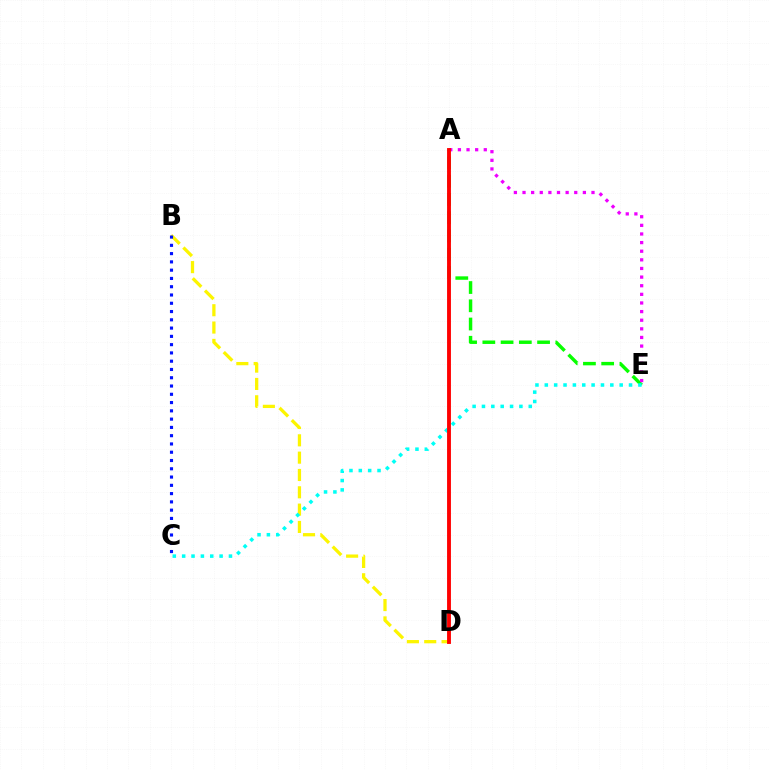{('A', 'E'): [{'color': '#08ff00', 'line_style': 'dashed', 'thickness': 2.48}, {'color': '#ee00ff', 'line_style': 'dotted', 'thickness': 2.34}], ('B', 'D'): [{'color': '#fcf500', 'line_style': 'dashed', 'thickness': 2.35}], ('B', 'C'): [{'color': '#0010ff', 'line_style': 'dotted', 'thickness': 2.25}], ('C', 'E'): [{'color': '#00fff6', 'line_style': 'dotted', 'thickness': 2.54}], ('A', 'D'): [{'color': '#ff0000', 'line_style': 'solid', 'thickness': 2.78}]}